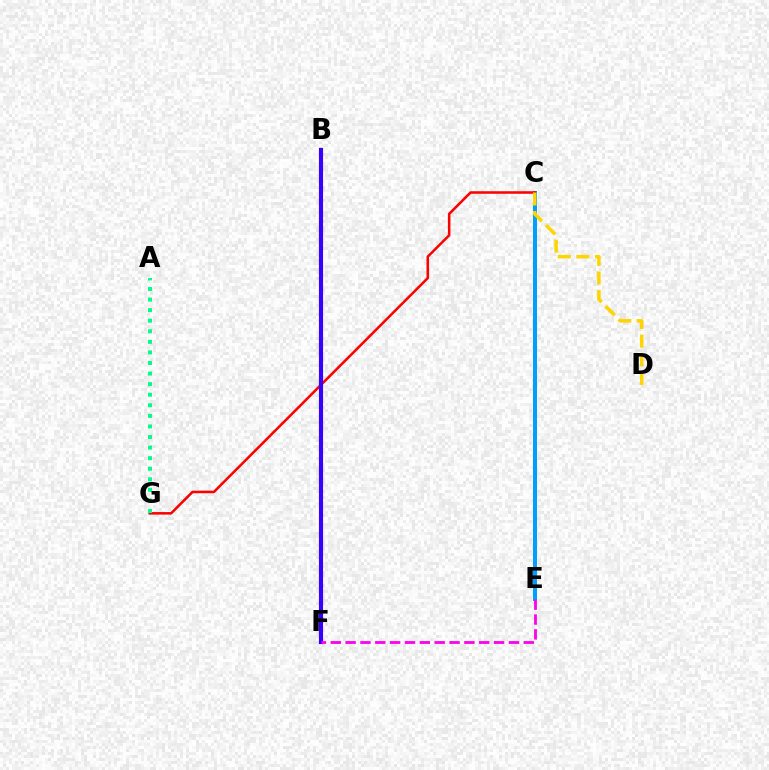{('C', 'E'): [{'color': '#4fff00', 'line_style': 'dashed', 'thickness': 1.69}, {'color': '#009eff', 'line_style': 'solid', 'thickness': 2.89}], ('C', 'G'): [{'color': '#ff0000', 'line_style': 'solid', 'thickness': 1.84}], ('C', 'D'): [{'color': '#ffd500', 'line_style': 'dashed', 'thickness': 2.54}], ('B', 'F'): [{'color': '#3700ff', 'line_style': 'solid', 'thickness': 2.98}], ('E', 'F'): [{'color': '#ff00ed', 'line_style': 'dashed', 'thickness': 2.02}], ('A', 'G'): [{'color': '#00ff86', 'line_style': 'dotted', 'thickness': 2.87}]}